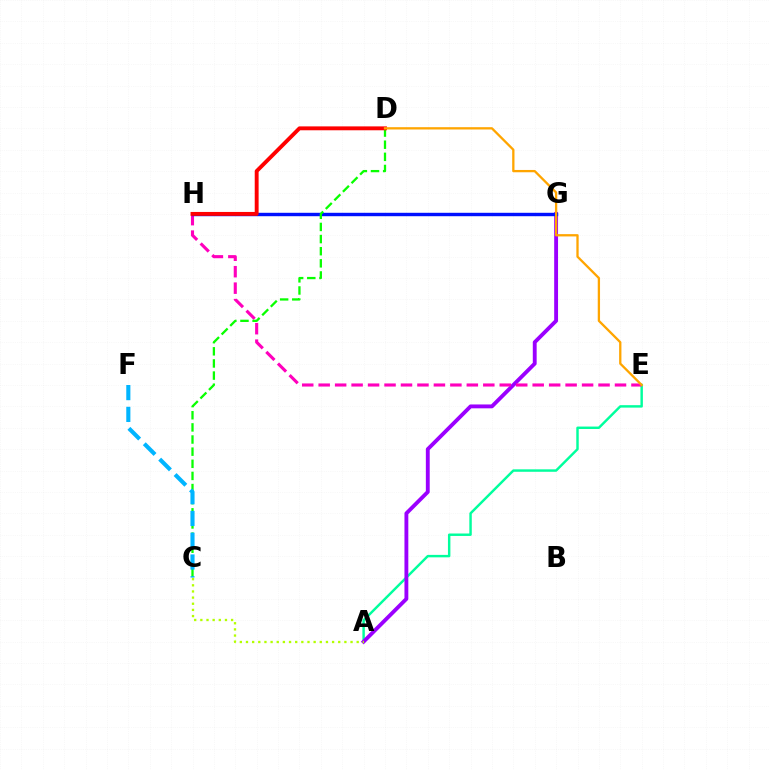{('A', 'E'): [{'color': '#00ff9d', 'line_style': 'solid', 'thickness': 1.76}], ('A', 'G'): [{'color': '#9b00ff', 'line_style': 'solid', 'thickness': 2.78}], ('A', 'C'): [{'color': '#b3ff00', 'line_style': 'dotted', 'thickness': 1.67}], ('E', 'H'): [{'color': '#ff00bd', 'line_style': 'dashed', 'thickness': 2.24}], ('G', 'H'): [{'color': '#0010ff', 'line_style': 'solid', 'thickness': 2.46}], ('C', 'D'): [{'color': '#08ff00', 'line_style': 'dashed', 'thickness': 1.65}], ('D', 'H'): [{'color': '#ff0000', 'line_style': 'solid', 'thickness': 2.8}], ('C', 'F'): [{'color': '#00b5ff', 'line_style': 'dashed', 'thickness': 2.96}], ('D', 'E'): [{'color': '#ffa500', 'line_style': 'solid', 'thickness': 1.65}]}